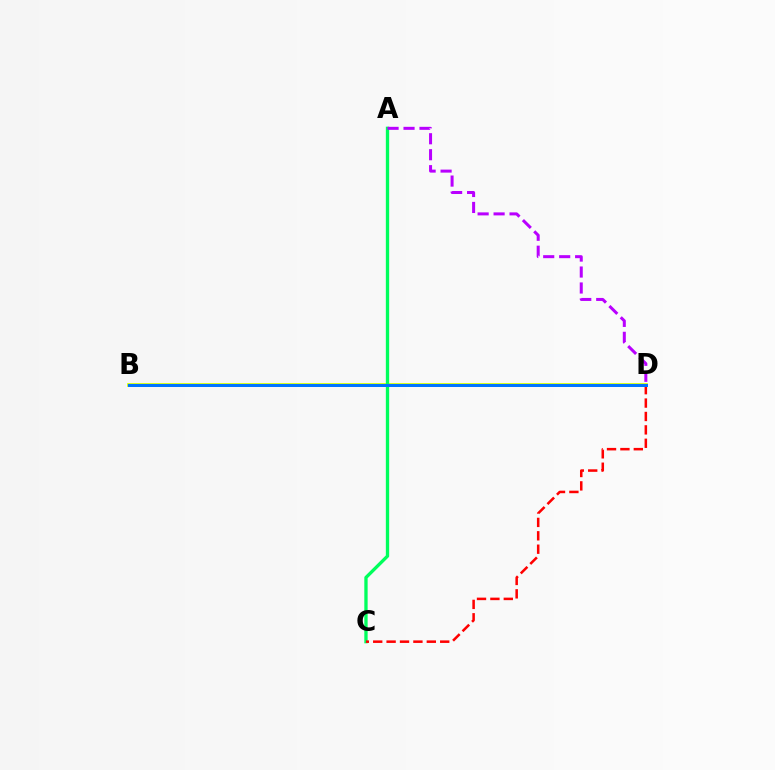{('B', 'D'): [{'color': '#d1ff00', 'line_style': 'solid', 'thickness': 2.69}, {'color': '#0074ff', 'line_style': 'solid', 'thickness': 2.16}], ('A', 'C'): [{'color': '#00ff5c', 'line_style': 'solid', 'thickness': 2.39}], ('C', 'D'): [{'color': '#ff0000', 'line_style': 'dashed', 'thickness': 1.82}], ('A', 'D'): [{'color': '#b900ff', 'line_style': 'dashed', 'thickness': 2.17}]}